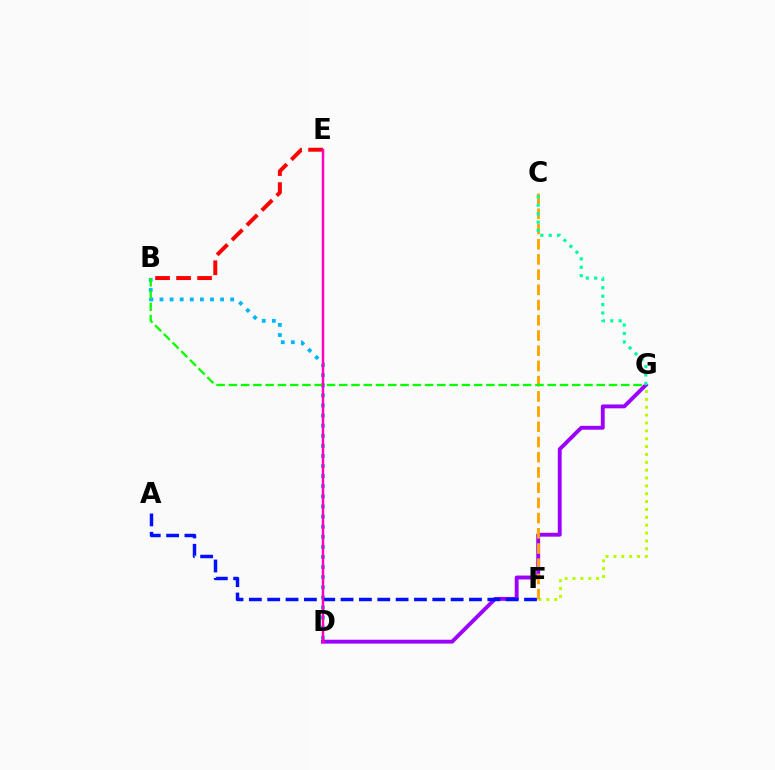{('B', 'D'): [{'color': '#00b5ff', 'line_style': 'dotted', 'thickness': 2.74}], ('D', 'G'): [{'color': '#9b00ff', 'line_style': 'solid', 'thickness': 2.79}], ('F', 'G'): [{'color': '#b3ff00', 'line_style': 'dotted', 'thickness': 2.14}], ('C', 'F'): [{'color': '#ffa500', 'line_style': 'dashed', 'thickness': 2.07}], ('B', 'G'): [{'color': '#08ff00', 'line_style': 'dashed', 'thickness': 1.67}], ('B', 'E'): [{'color': '#ff0000', 'line_style': 'dashed', 'thickness': 2.85}], ('A', 'F'): [{'color': '#0010ff', 'line_style': 'dashed', 'thickness': 2.49}], ('D', 'E'): [{'color': '#ff00bd', 'line_style': 'solid', 'thickness': 1.77}], ('C', 'G'): [{'color': '#00ff9d', 'line_style': 'dotted', 'thickness': 2.28}]}